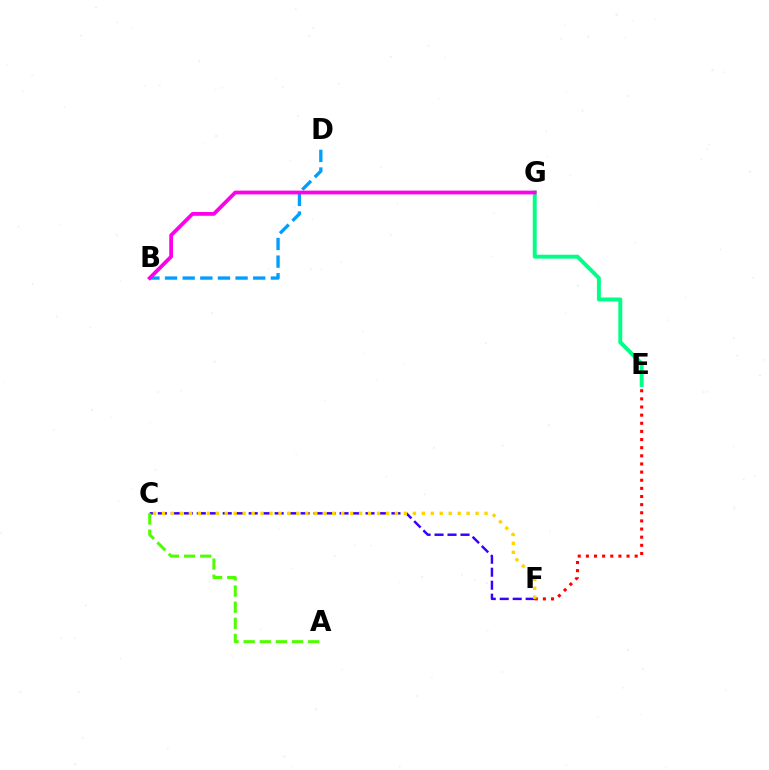{('B', 'D'): [{'color': '#009eff', 'line_style': 'dashed', 'thickness': 2.4}], ('E', 'G'): [{'color': '#00ff86', 'line_style': 'solid', 'thickness': 2.83}], ('E', 'F'): [{'color': '#ff0000', 'line_style': 'dotted', 'thickness': 2.21}], ('C', 'F'): [{'color': '#3700ff', 'line_style': 'dashed', 'thickness': 1.76}, {'color': '#ffd500', 'line_style': 'dotted', 'thickness': 2.43}], ('B', 'G'): [{'color': '#ff00ed', 'line_style': 'solid', 'thickness': 2.71}], ('A', 'C'): [{'color': '#4fff00', 'line_style': 'dashed', 'thickness': 2.19}]}